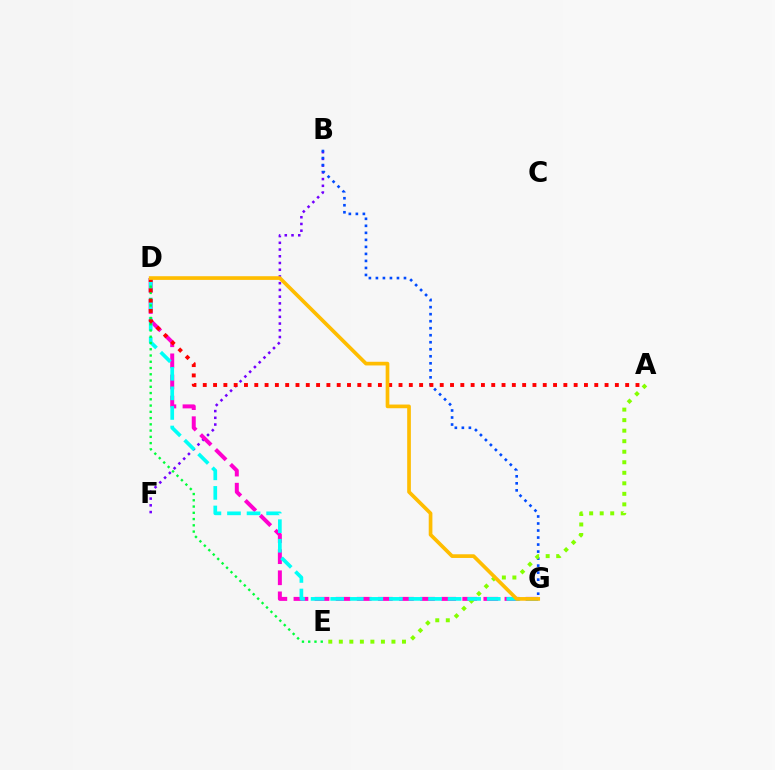{('B', 'F'): [{'color': '#7200ff', 'line_style': 'dotted', 'thickness': 1.83}], ('B', 'G'): [{'color': '#004bff', 'line_style': 'dotted', 'thickness': 1.91}], ('D', 'G'): [{'color': '#ff00cf', 'line_style': 'dashed', 'thickness': 2.87}, {'color': '#00fff6', 'line_style': 'dashed', 'thickness': 2.66}, {'color': '#ffbd00', 'line_style': 'solid', 'thickness': 2.65}], ('A', 'E'): [{'color': '#84ff00', 'line_style': 'dotted', 'thickness': 2.86}], ('D', 'E'): [{'color': '#00ff39', 'line_style': 'dotted', 'thickness': 1.7}], ('A', 'D'): [{'color': '#ff0000', 'line_style': 'dotted', 'thickness': 2.8}]}